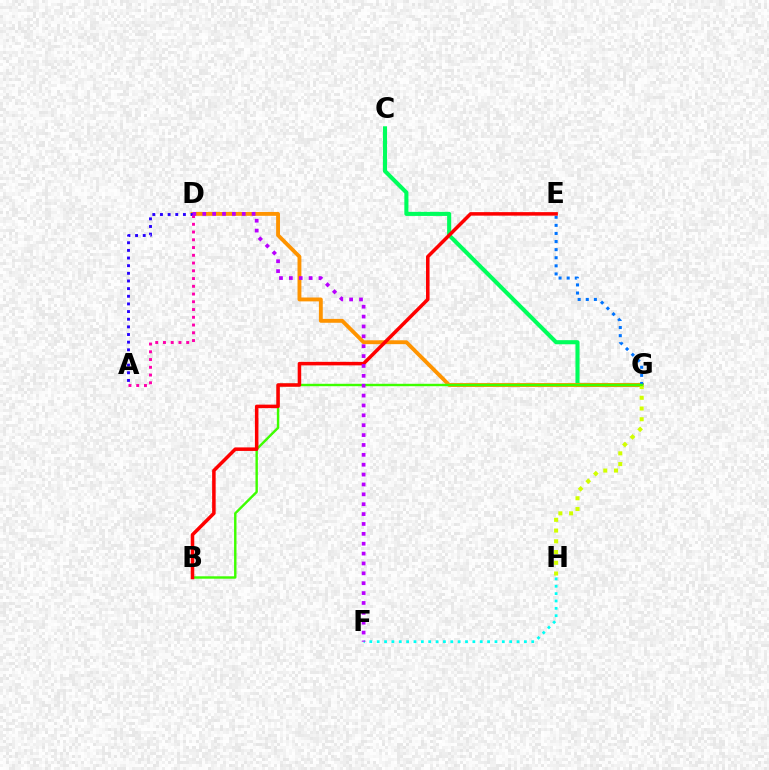{('F', 'H'): [{'color': '#00fff6', 'line_style': 'dotted', 'thickness': 2.0}], ('C', 'G'): [{'color': '#00ff5c', 'line_style': 'solid', 'thickness': 2.95}], ('D', 'G'): [{'color': '#ff9400', 'line_style': 'solid', 'thickness': 2.78}], ('A', 'D'): [{'color': '#2500ff', 'line_style': 'dotted', 'thickness': 2.08}, {'color': '#ff00ac', 'line_style': 'dotted', 'thickness': 2.11}], ('G', 'H'): [{'color': '#d1ff00', 'line_style': 'dotted', 'thickness': 2.92}], ('E', 'G'): [{'color': '#0074ff', 'line_style': 'dotted', 'thickness': 2.2}], ('B', 'G'): [{'color': '#3dff00', 'line_style': 'solid', 'thickness': 1.74}], ('B', 'E'): [{'color': '#ff0000', 'line_style': 'solid', 'thickness': 2.54}], ('D', 'F'): [{'color': '#b900ff', 'line_style': 'dotted', 'thickness': 2.68}]}